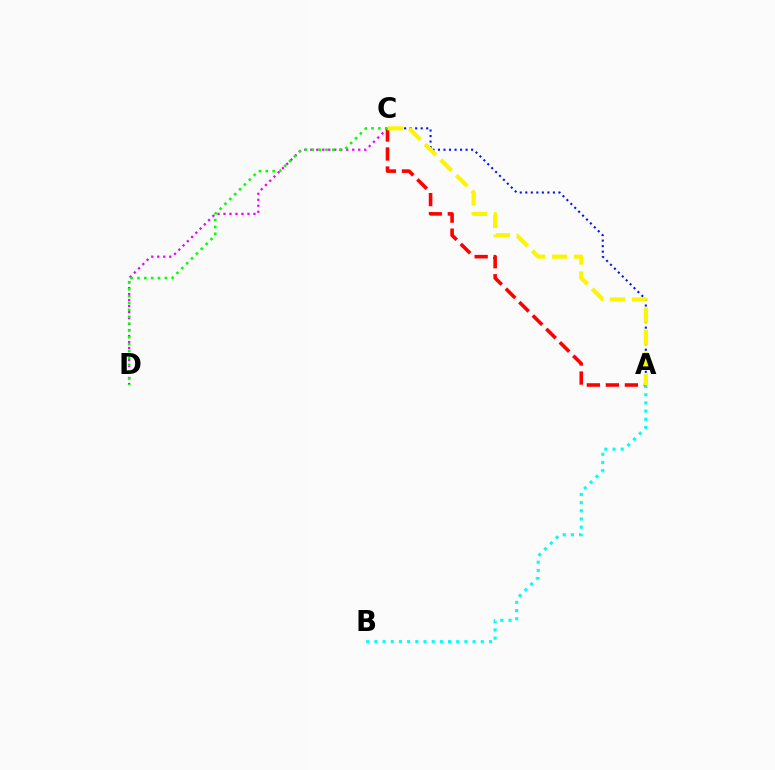{('C', 'D'): [{'color': '#ee00ff', 'line_style': 'dotted', 'thickness': 1.63}, {'color': '#08ff00', 'line_style': 'dotted', 'thickness': 1.86}], ('A', 'C'): [{'color': '#0010ff', 'line_style': 'dotted', 'thickness': 1.5}, {'color': '#ff0000', 'line_style': 'dashed', 'thickness': 2.58}, {'color': '#fcf500', 'line_style': 'dashed', 'thickness': 2.99}], ('A', 'B'): [{'color': '#00fff6', 'line_style': 'dotted', 'thickness': 2.22}]}